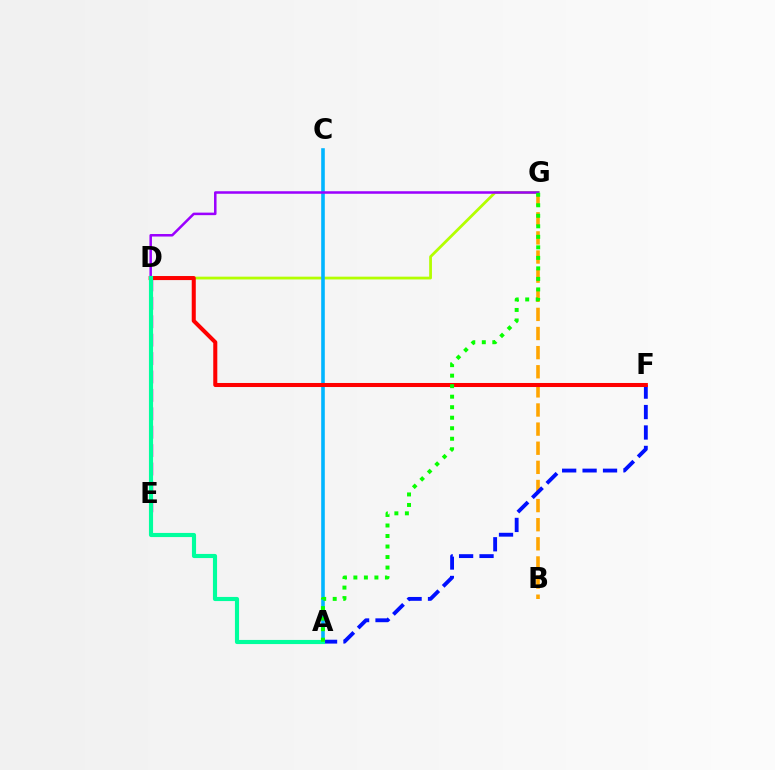{('D', 'E'): [{'color': '#ff00bd', 'line_style': 'dashed', 'thickness': 2.5}], ('B', 'G'): [{'color': '#ffa500', 'line_style': 'dashed', 'thickness': 2.6}], ('D', 'G'): [{'color': '#b3ff00', 'line_style': 'solid', 'thickness': 2.0}, {'color': '#9b00ff', 'line_style': 'solid', 'thickness': 1.81}], ('A', 'C'): [{'color': '#00b5ff', 'line_style': 'solid', 'thickness': 2.59}], ('A', 'F'): [{'color': '#0010ff', 'line_style': 'dashed', 'thickness': 2.78}], ('D', 'F'): [{'color': '#ff0000', 'line_style': 'solid', 'thickness': 2.91}], ('A', 'D'): [{'color': '#00ff9d', 'line_style': 'solid', 'thickness': 2.97}], ('A', 'G'): [{'color': '#08ff00', 'line_style': 'dotted', 'thickness': 2.86}]}